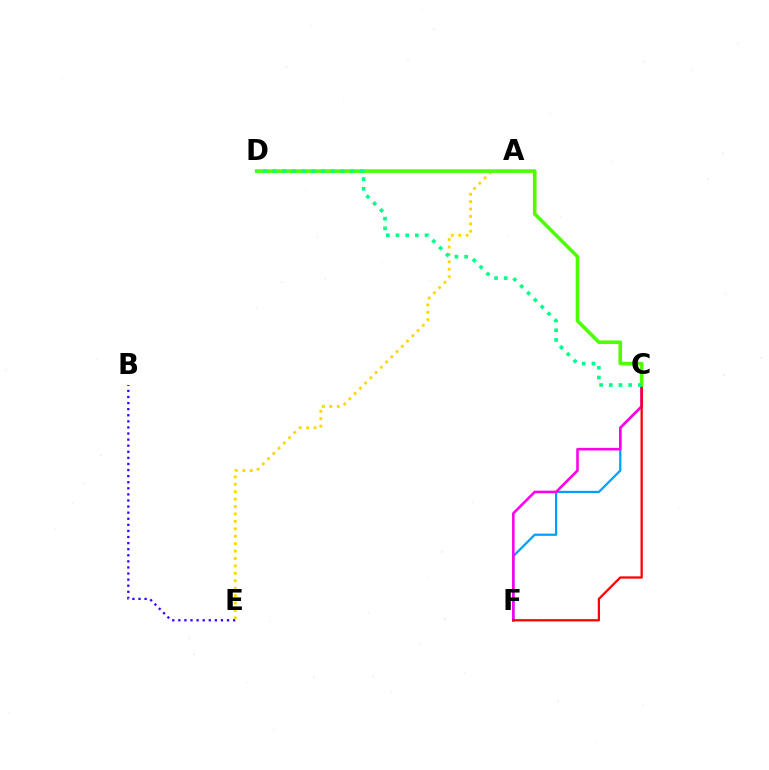{('C', 'F'): [{'color': '#009eff', 'line_style': 'solid', 'thickness': 1.6}, {'color': '#ff00ed', 'line_style': 'solid', 'thickness': 1.86}, {'color': '#ff0000', 'line_style': 'solid', 'thickness': 1.63}], ('B', 'E'): [{'color': '#3700ff', 'line_style': 'dotted', 'thickness': 1.65}], ('A', 'E'): [{'color': '#ffd500', 'line_style': 'dotted', 'thickness': 2.02}], ('C', 'D'): [{'color': '#4fff00', 'line_style': 'solid', 'thickness': 2.61}, {'color': '#00ff86', 'line_style': 'dotted', 'thickness': 2.63}]}